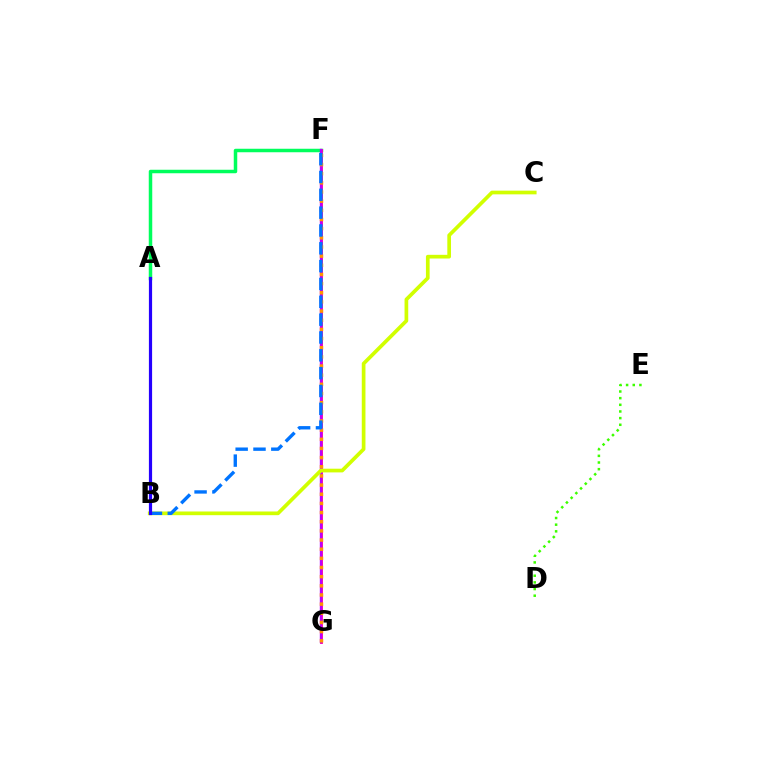{('A', 'F'): [{'color': '#00ff5c', 'line_style': 'solid', 'thickness': 2.51}], ('D', 'E'): [{'color': '#3dff00', 'line_style': 'dotted', 'thickness': 1.81}], ('F', 'G'): [{'color': '#ff00ac', 'line_style': 'solid', 'thickness': 2.06}, {'color': '#b900ff', 'line_style': 'solid', 'thickness': 1.71}, {'color': '#ff9400', 'line_style': 'dotted', 'thickness': 2.49}], ('A', 'B'): [{'color': '#ff0000', 'line_style': 'solid', 'thickness': 1.95}, {'color': '#00fff6', 'line_style': 'dashed', 'thickness': 1.89}, {'color': '#2500ff', 'line_style': 'solid', 'thickness': 2.3}], ('B', 'C'): [{'color': '#d1ff00', 'line_style': 'solid', 'thickness': 2.66}], ('B', 'F'): [{'color': '#0074ff', 'line_style': 'dashed', 'thickness': 2.42}]}